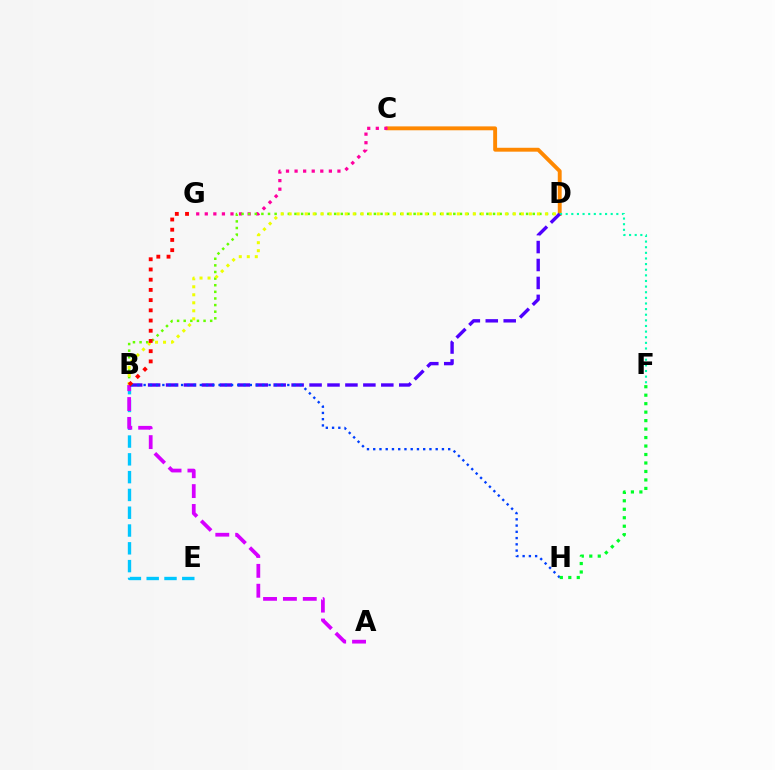{('C', 'D'): [{'color': '#ff8800', 'line_style': 'solid', 'thickness': 2.8}], ('B', 'E'): [{'color': '#00c7ff', 'line_style': 'dashed', 'thickness': 2.42}], ('D', 'F'): [{'color': '#00ffaf', 'line_style': 'dotted', 'thickness': 1.53}], ('C', 'G'): [{'color': '#ff00a0', 'line_style': 'dotted', 'thickness': 2.33}], ('A', 'B'): [{'color': '#d600ff', 'line_style': 'dashed', 'thickness': 2.7}], ('B', 'D'): [{'color': '#66ff00', 'line_style': 'dotted', 'thickness': 1.8}, {'color': '#4f00ff', 'line_style': 'dashed', 'thickness': 2.44}, {'color': '#eeff00', 'line_style': 'dotted', 'thickness': 2.18}], ('B', 'H'): [{'color': '#003fff', 'line_style': 'dotted', 'thickness': 1.7}], ('B', 'G'): [{'color': '#ff0000', 'line_style': 'dotted', 'thickness': 2.77}], ('F', 'H'): [{'color': '#00ff27', 'line_style': 'dotted', 'thickness': 2.3}]}